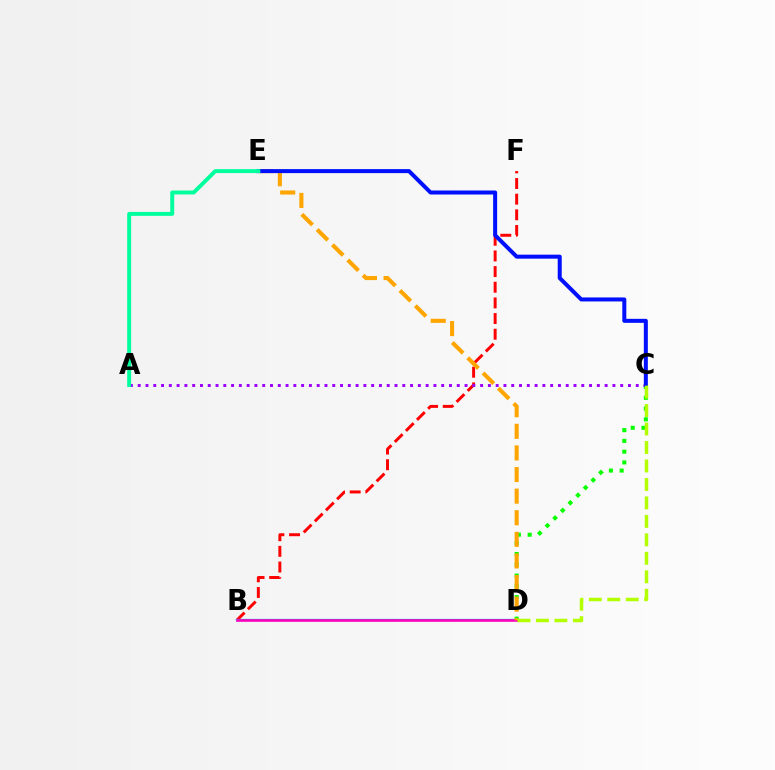{('B', 'F'): [{'color': '#ff0000', 'line_style': 'dashed', 'thickness': 2.13}], ('C', 'D'): [{'color': '#08ff00', 'line_style': 'dotted', 'thickness': 2.93}, {'color': '#b3ff00', 'line_style': 'dashed', 'thickness': 2.51}], ('A', 'C'): [{'color': '#9b00ff', 'line_style': 'dotted', 'thickness': 2.11}], ('B', 'D'): [{'color': '#00b5ff', 'line_style': 'solid', 'thickness': 1.63}, {'color': '#ff00bd', 'line_style': 'solid', 'thickness': 1.88}], ('D', 'E'): [{'color': '#ffa500', 'line_style': 'dashed', 'thickness': 2.93}], ('C', 'E'): [{'color': '#0010ff', 'line_style': 'solid', 'thickness': 2.89}], ('A', 'E'): [{'color': '#00ff9d', 'line_style': 'solid', 'thickness': 2.83}]}